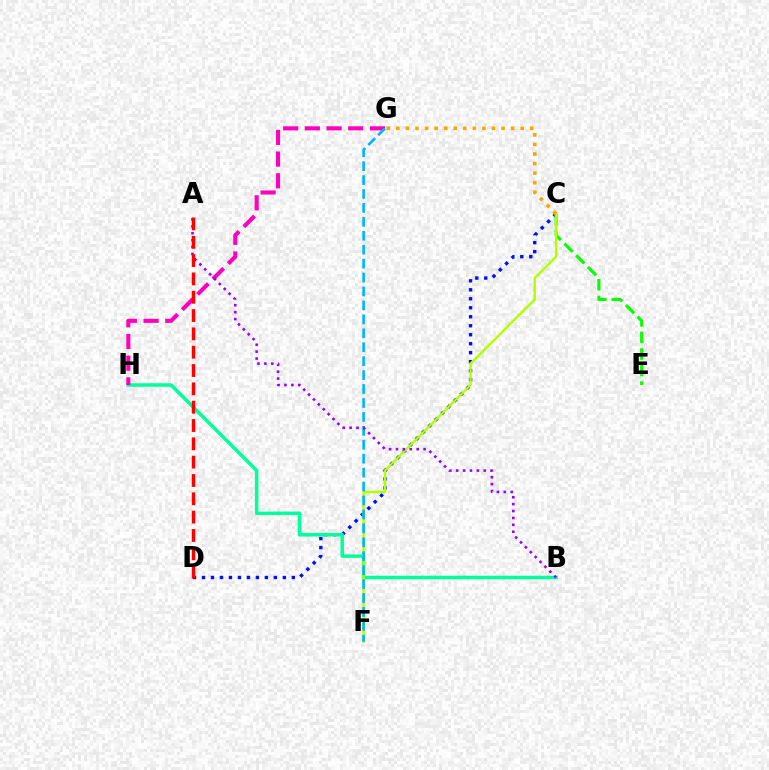{('C', 'D'): [{'color': '#0010ff', 'line_style': 'dotted', 'thickness': 2.44}], ('B', 'H'): [{'color': '#00ff9d', 'line_style': 'solid', 'thickness': 2.51}], ('C', 'E'): [{'color': '#08ff00', 'line_style': 'dashed', 'thickness': 2.25}], ('G', 'H'): [{'color': '#ff00bd', 'line_style': 'dashed', 'thickness': 2.95}], ('C', 'F'): [{'color': '#b3ff00', 'line_style': 'solid', 'thickness': 1.76}], ('C', 'G'): [{'color': '#ffa500', 'line_style': 'dotted', 'thickness': 2.6}], ('F', 'G'): [{'color': '#00b5ff', 'line_style': 'dashed', 'thickness': 1.89}], ('A', 'B'): [{'color': '#9b00ff', 'line_style': 'dotted', 'thickness': 1.88}], ('A', 'D'): [{'color': '#ff0000', 'line_style': 'dashed', 'thickness': 2.49}]}